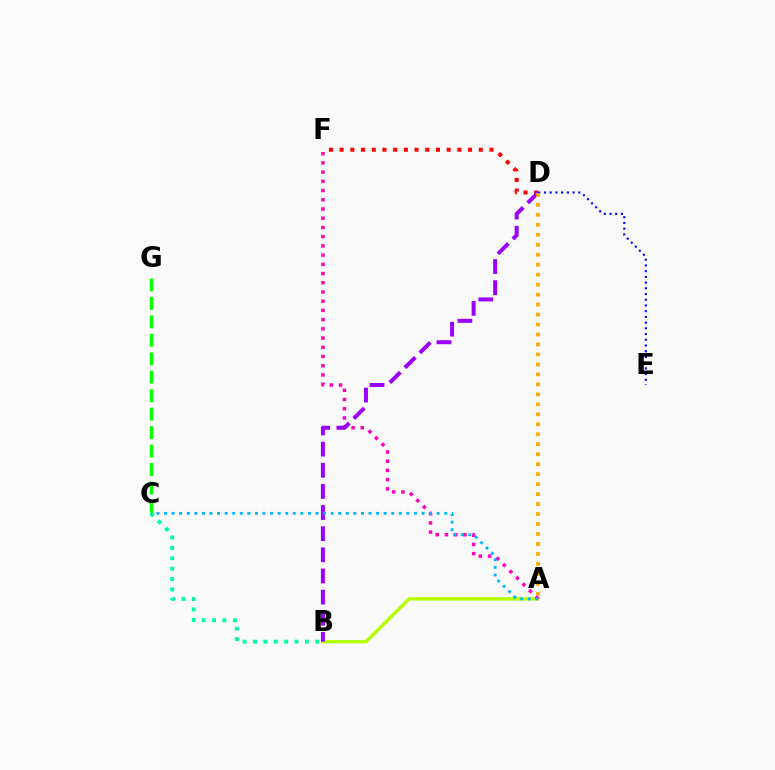{('A', 'B'): [{'color': '#b3ff00', 'line_style': 'solid', 'thickness': 2.45}], ('A', 'F'): [{'color': '#ff00bd', 'line_style': 'dotted', 'thickness': 2.5}], ('D', 'F'): [{'color': '#ff0000', 'line_style': 'dotted', 'thickness': 2.91}], ('B', 'D'): [{'color': '#9b00ff', 'line_style': 'dashed', 'thickness': 2.87}], ('B', 'C'): [{'color': '#00ff9d', 'line_style': 'dotted', 'thickness': 2.82}], ('A', 'C'): [{'color': '#00b5ff', 'line_style': 'dotted', 'thickness': 2.06}], ('D', 'E'): [{'color': '#0010ff', 'line_style': 'dotted', 'thickness': 1.55}], ('C', 'G'): [{'color': '#08ff00', 'line_style': 'dashed', 'thickness': 2.51}], ('A', 'D'): [{'color': '#ffa500', 'line_style': 'dotted', 'thickness': 2.71}]}